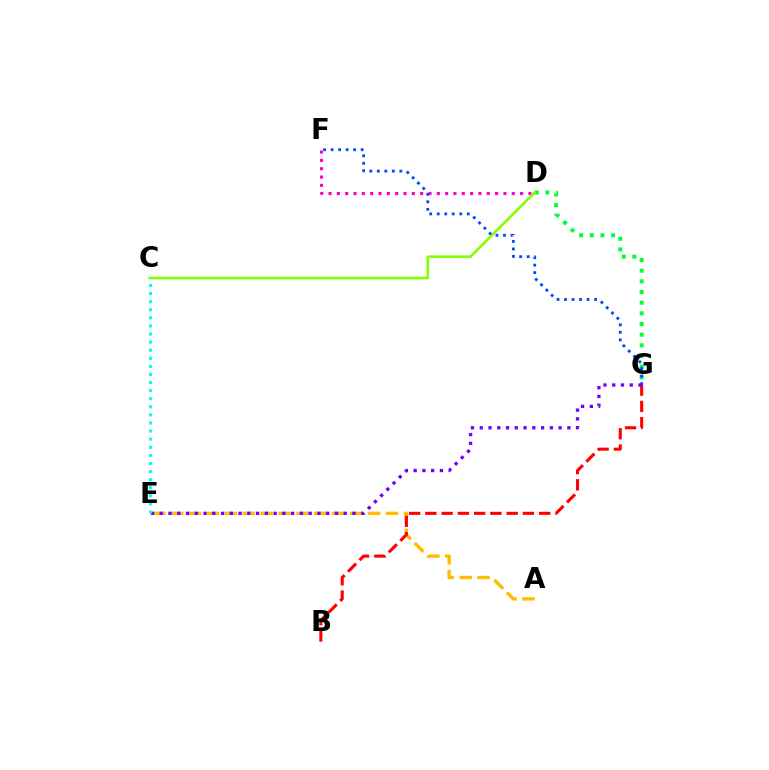{('D', 'F'): [{'color': '#ff00cf', 'line_style': 'dotted', 'thickness': 2.26}], ('D', 'G'): [{'color': '#00ff39', 'line_style': 'dotted', 'thickness': 2.9}], ('F', 'G'): [{'color': '#004bff', 'line_style': 'dotted', 'thickness': 2.04}], ('A', 'E'): [{'color': '#ffbd00', 'line_style': 'dashed', 'thickness': 2.43}], ('C', 'D'): [{'color': '#84ff00', 'line_style': 'solid', 'thickness': 1.84}], ('B', 'G'): [{'color': '#ff0000', 'line_style': 'dashed', 'thickness': 2.21}], ('E', 'G'): [{'color': '#7200ff', 'line_style': 'dotted', 'thickness': 2.38}], ('C', 'E'): [{'color': '#00fff6', 'line_style': 'dotted', 'thickness': 2.2}]}